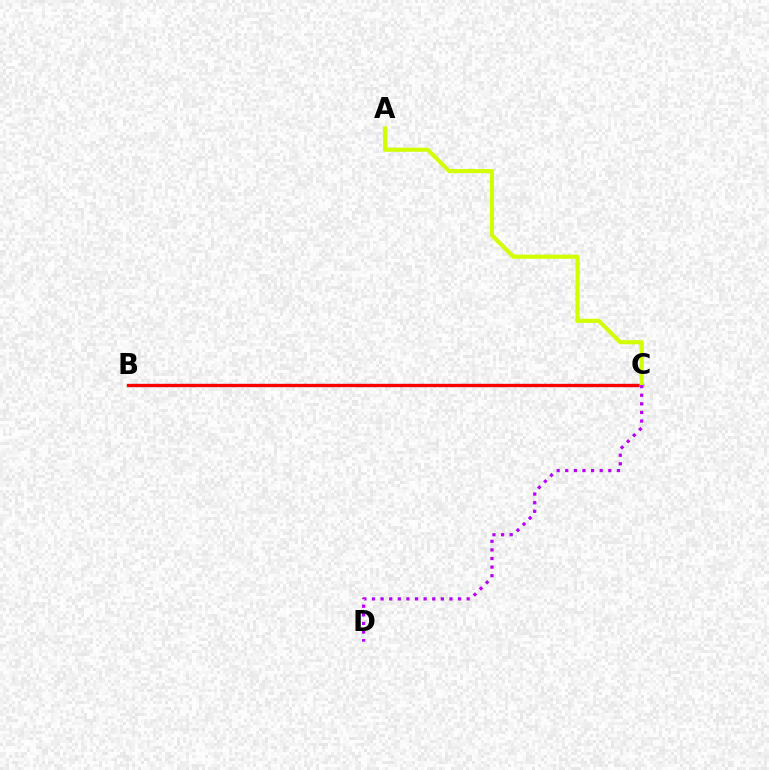{('B', 'C'): [{'color': '#00ff5c', 'line_style': 'dotted', 'thickness': 1.89}, {'color': '#0074ff', 'line_style': 'solid', 'thickness': 2.26}, {'color': '#ff0000', 'line_style': 'solid', 'thickness': 2.36}], ('A', 'C'): [{'color': '#d1ff00', 'line_style': 'solid', 'thickness': 2.98}], ('C', 'D'): [{'color': '#b900ff', 'line_style': 'dotted', 'thickness': 2.34}]}